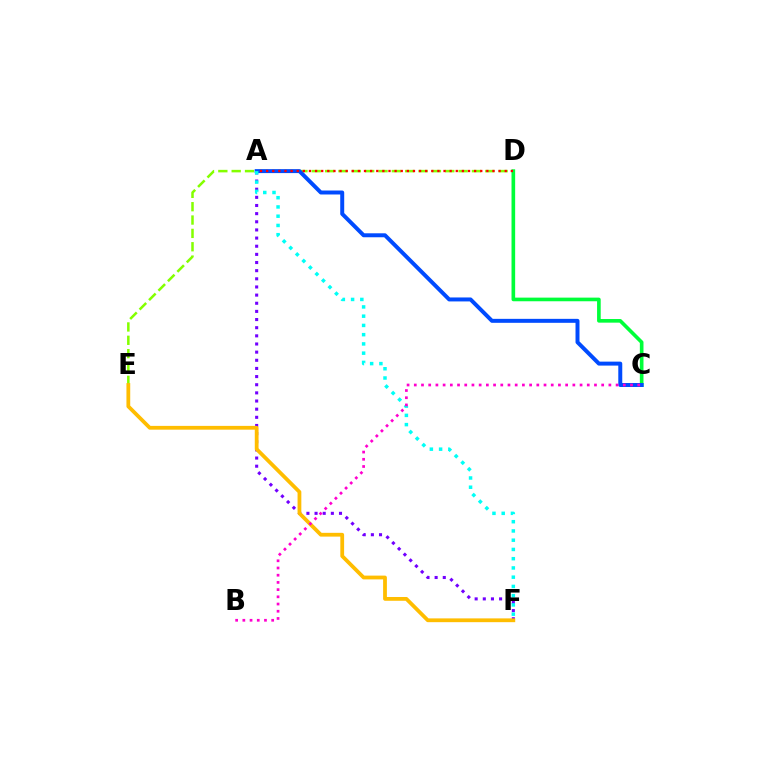{('A', 'F'): [{'color': '#7200ff', 'line_style': 'dotted', 'thickness': 2.21}, {'color': '#00fff6', 'line_style': 'dotted', 'thickness': 2.51}], ('D', 'E'): [{'color': '#84ff00', 'line_style': 'dashed', 'thickness': 1.81}], ('C', 'D'): [{'color': '#00ff39', 'line_style': 'solid', 'thickness': 2.62}], ('A', 'C'): [{'color': '#004bff', 'line_style': 'solid', 'thickness': 2.86}], ('A', 'D'): [{'color': '#ff0000', 'line_style': 'dotted', 'thickness': 1.66}], ('E', 'F'): [{'color': '#ffbd00', 'line_style': 'solid', 'thickness': 2.72}], ('B', 'C'): [{'color': '#ff00cf', 'line_style': 'dotted', 'thickness': 1.96}]}